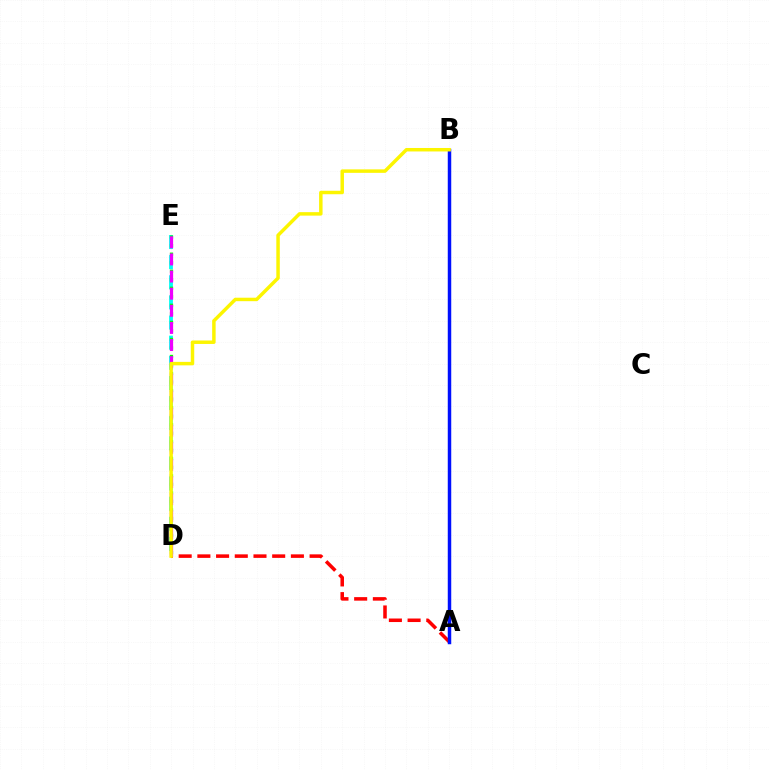{('D', 'E'): [{'color': '#00fff6', 'line_style': 'dashed', 'thickness': 2.73}, {'color': '#08ff00', 'line_style': 'dotted', 'thickness': 2.32}, {'color': '#ee00ff', 'line_style': 'dashed', 'thickness': 2.33}], ('A', 'D'): [{'color': '#ff0000', 'line_style': 'dashed', 'thickness': 2.54}], ('A', 'B'): [{'color': '#0010ff', 'line_style': 'solid', 'thickness': 2.5}], ('B', 'D'): [{'color': '#fcf500', 'line_style': 'solid', 'thickness': 2.5}]}